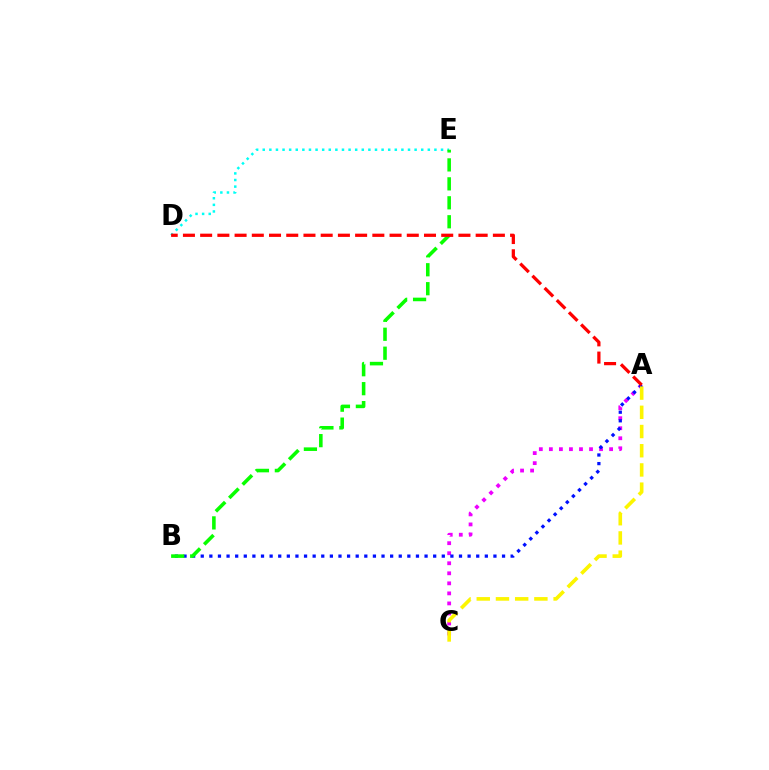{('D', 'E'): [{'color': '#00fff6', 'line_style': 'dotted', 'thickness': 1.79}], ('A', 'C'): [{'color': '#ee00ff', 'line_style': 'dotted', 'thickness': 2.73}, {'color': '#fcf500', 'line_style': 'dashed', 'thickness': 2.61}], ('A', 'B'): [{'color': '#0010ff', 'line_style': 'dotted', 'thickness': 2.34}], ('B', 'E'): [{'color': '#08ff00', 'line_style': 'dashed', 'thickness': 2.57}], ('A', 'D'): [{'color': '#ff0000', 'line_style': 'dashed', 'thickness': 2.34}]}